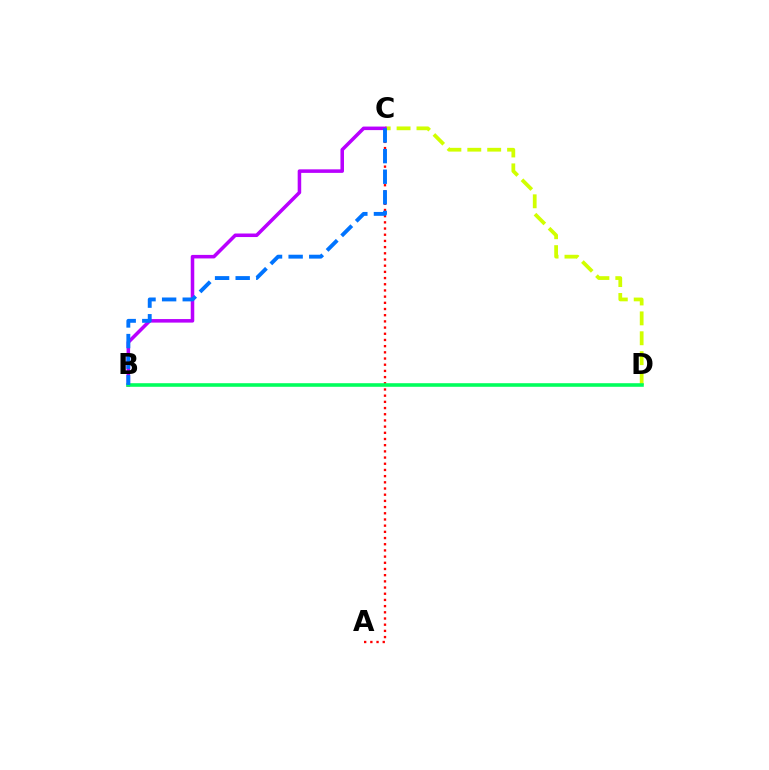{('C', 'D'): [{'color': '#d1ff00', 'line_style': 'dashed', 'thickness': 2.7}], ('A', 'C'): [{'color': '#ff0000', 'line_style': 'dotted', 'thickness': 1.68}], ('B', 'C'): [{'color': '#b900ff', 'line_style': 'solid', 'thickness': 2.55}, {'color': '#0074ff', 'line_style': 'dashed', 'thickness': 2.8}], ('B', 'D'): [{'color': '#00ff5c', 'line_style': 'solid', 'thickness': 2.58}]}